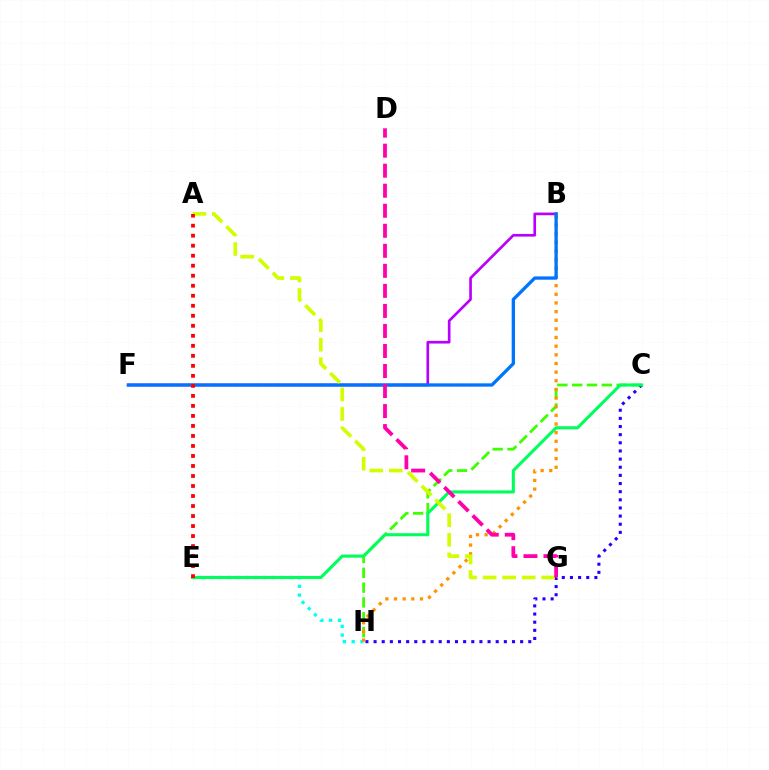{('C', 'H'): [{'color': '#3dff00', 'line_style': 'dashed', 'thickness': 2.01}, {'color': '#2500ff', 'line_style': 'dotted', 'thickness': 2.21}], ('E', 'H'): [{'color': '#00fff6', 'line_style': 'dotted', 'thickness': 2.38}], ('B', 'H'): [{'color': '#ff9400', 'line_style': 'dotted', 'thickness': 2.35}], ('B', 'F'): [{'color': '#b900ff', 'line_style': 'solid', 'thickness': 1.92}, {'color': '#0074ff', 'line_style': 'solid', 'thickness': 2.38}], ('C', 'E'): [{'color': '#00ff5c', 'line_style': 'solid', 'thickness': 2.22}], ('A', 'G'): [{'color': '#d1ff00', 'line_style': 'dashed', 'thickness': 2.65}], ('D', 'G'): [{'color': '#ff00ac', 'line_style': 'dashed', 'thickness': 2.72}], ('A', 'E'): [{'color': '#ff0000', 'line_style': 'dotted', 'thickness': 2.72}]}